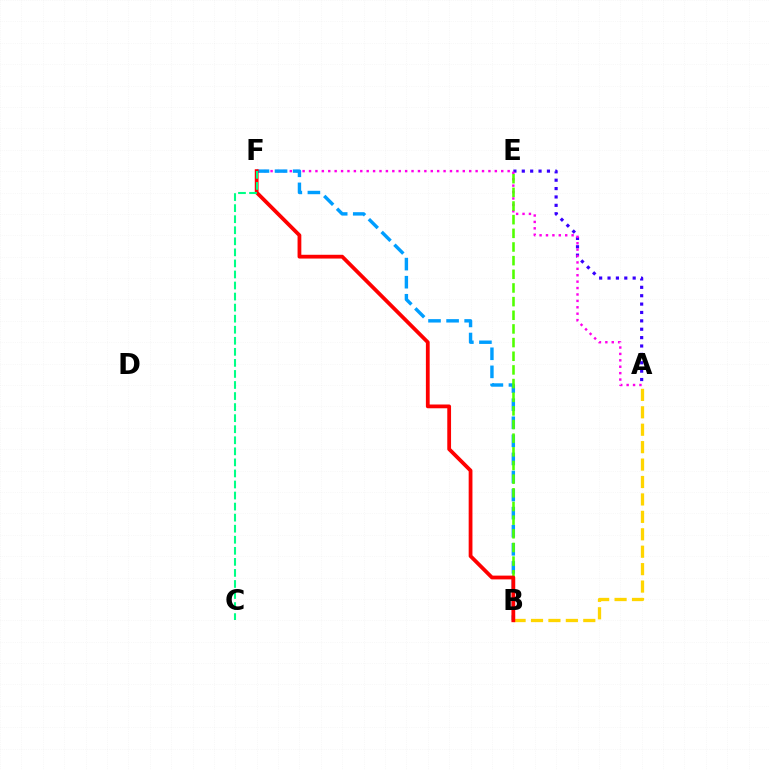{('A', 'E'): [{'color': '#3700ff', 'line_style': 'dotted', 'thickness': 2.28}], ('A', 'F'): [{'color': '#ff00ed', 'line_style': 'dotted', 'thickness': 1.74}], ('B', 'F'): [{'color': '#009eff', 'line_style': 'dashed', 'thickness': 2.46}, {'color': '#ff0000', 'line_style': 'solid', 'thickness': 2.72}], ('B', 'E'): [{'color': '#4fff00', 'line_style': 'dashed', 'thickness': 1.86}], ('A', 'B'): [{'color': '#ffd500', 'line_style': 'dashed', 'thickness': 2.37}], ('C', 'F'): [{'color': '#00ff86', 'line_style': 'dashed', 'thickness': 1.5}]}